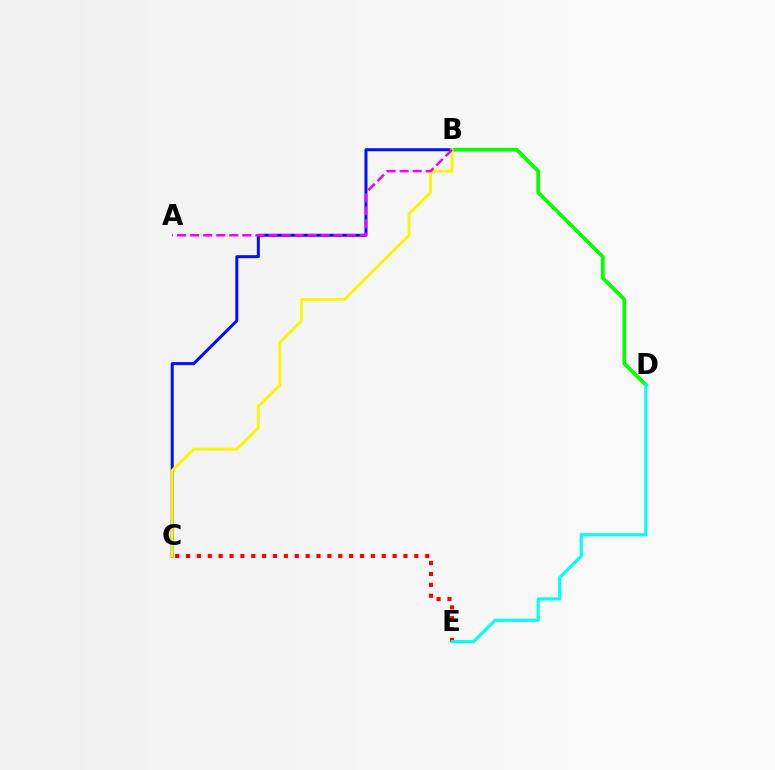{('B', 'C'): [{'color': '#0010ff', 'line_style': 'solid', 'thickness': 2.15}, {'color': '#fcf500', 'line_style': 'solid', 'thickness': 2.09}], ('B', 'D'): [{'color': '#08ff00', 'line_style': 'solid', 'thickness': 2.69}], ('C', 'E'): [{'color': '#ff0000', 'line_style': 'dotted', 'thickness': 2.95}], ('D', 'E'): [{'color': '#00fff6', 'line_style': 'solid', 'thickness': 2.24}], ('A', 'B'): [{'color': '#ee00ff', 'line_style': 'dashed', 'thickness': 1.77}]}